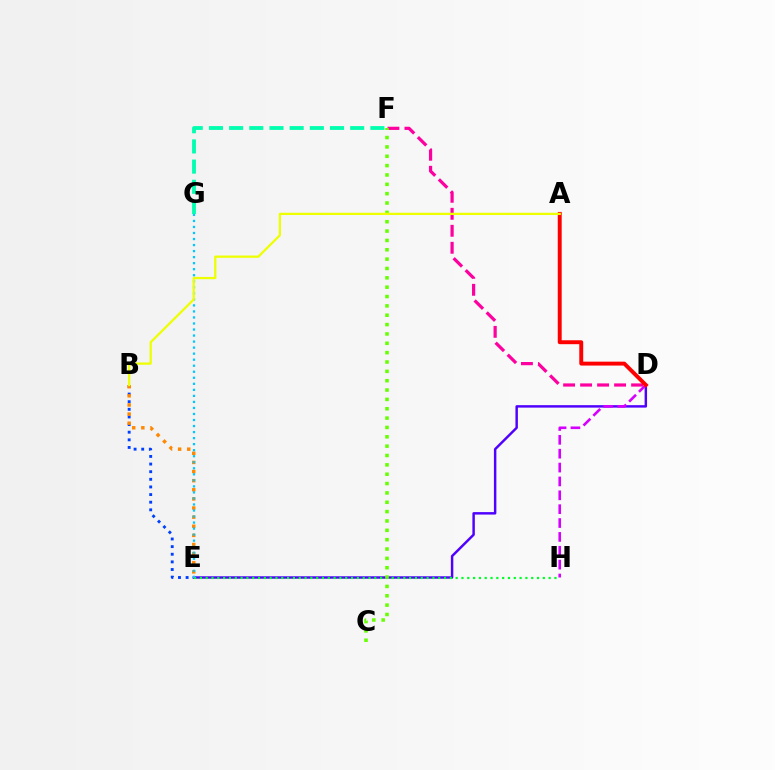{('F', 'G'): [{'color': '#00ffaf', 'line_style': 'dashed', 'thickness': 2.74}], ('D', 'E'): [{'color': '#4f00ff', 'line_style': 'solid', 'thickness': 1.77}], ('B', 'E'): [{'color': '#003fff', 'line_style': 'dotted', 'thickness': 2.07}, {'color': '#ff8800', 'line_style': 'dotted', 'thickness': 2.48}], ('D', 'H'): [{'color': '#d600ff', 'line_style': 'dashed', 'thickness': 1.88}], ('E', 'H'): [{'color': '#00ff27', 'line_style': 'dotted', 'thickness': 1.58}], ('E', 'G'): [{'color': '#00c7ff', 'line_style': 'dotted', 'thickness': 1.64}], ('D', 'F'): [{'color': '#ff00a0', 'line_style': 'dashed', 'thickness': 2.31}], ('A', 'D'): [{'color': '#ff0000', 'line_style': 'solid', 'thickness': 2.82}], ('C', 'F'): [{'color': '#66ff00', 'line_style': 'dotted', 'thickness': 2.54}], ('A', 'B'): [{'color': '#eeff00', 'line_style': 'solid', 'thickness': 1.62}]}